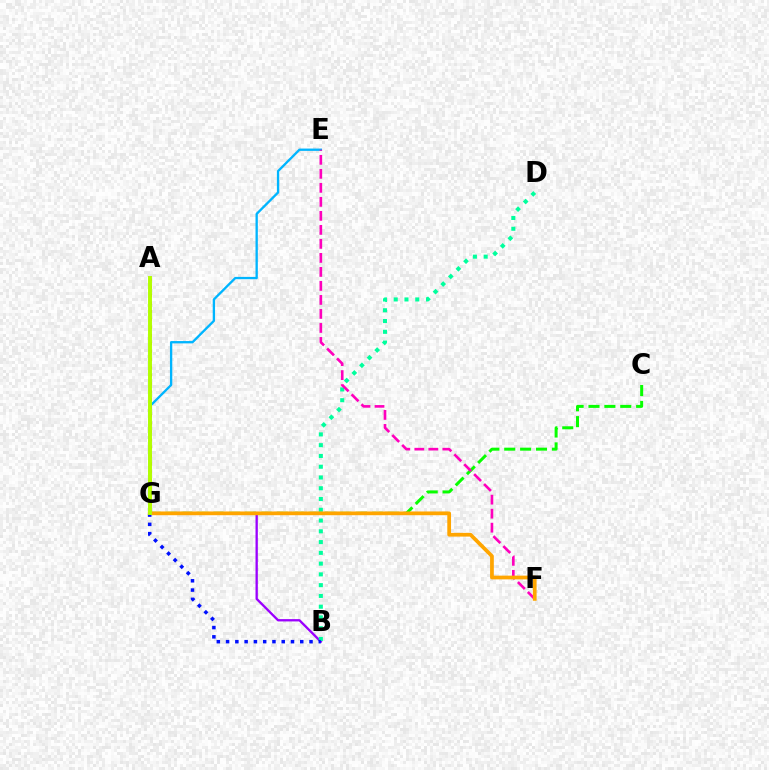{('C', 'G'): [{'color': '#08ff00', 'line_style': 'dashed', 'thickness': 2.16}], ('A', 'G'): [{'color': '#ff0000', 'line_style': 'dotted', 'thickness': 2.18}, {'color': '#b3ff00', 'line_style': 'solid', 'thickness': 2.83}], ('B', 'G'): [{'color': '#9b00ff', 'line_style': 'solid', 'thickness': 1.67}, {'color': '#0010ff', 'line_style': 'dotted', 'thickness': 2.52}], ('E', 'G'): [{'color': '#00b5ff', 'line_style': 'solid', 'thickness': 1.67}], ('B', 'D'): [{'color': '#00ff9d', 'line_style': 'dotted', 'thickness': 2.93}], ('E', 'F'): [{'color': '#ff00bd', 'line_style': 'dashed', 'thickness': 1.9}], ('F', 'G'): [{'color': '#ffa500', 'line_style': 'solid', 'thickness': 2.7}]}